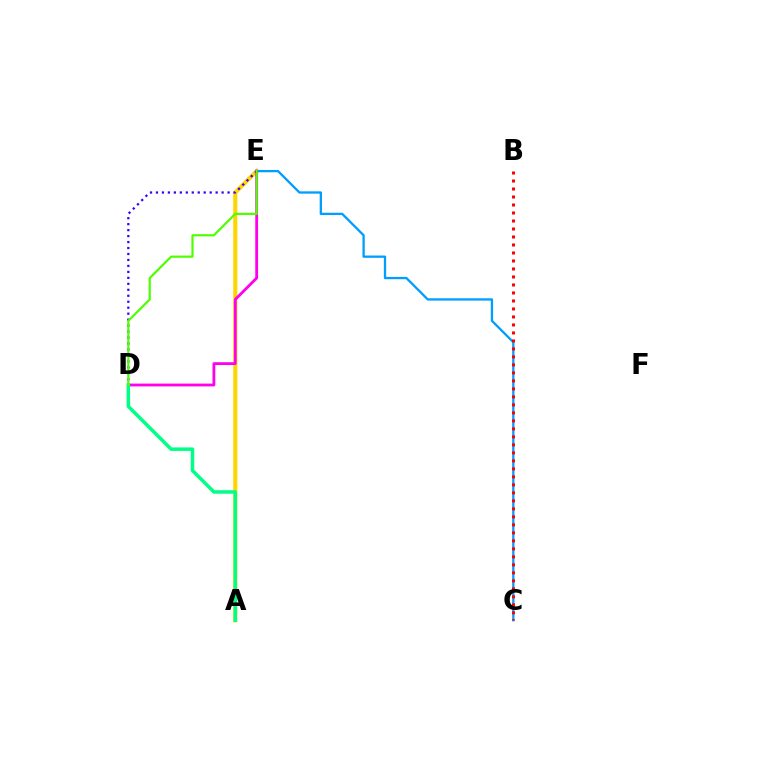{('A', 'E'): [{'color': '#ffd500', 'line_style': 'solid', 'thickness': 2.95}], ('C', 'E'): [{'color': '#009eff', 'line_style': 'solid', 'thickness': 1.66}], ('D', 'E'): [{'color': '#ff00ed', 'line_style': 'solid', 'thickness': 2.03}, {'color': '#3700ff', 'line_style': 'dotted', 'thickness': 1.62}, {'color': '#4fff00', 'line_style': 'solid', 'thickness': 1.58}], ('A', 'D'): [{'color': '#00ff86', 'line_style': 'solid', 'thickness': 2.52}], ('B', 'C'): [{'color': '#ff0000', 'line_style': 'dotted', 'thickness': 2.17}]}